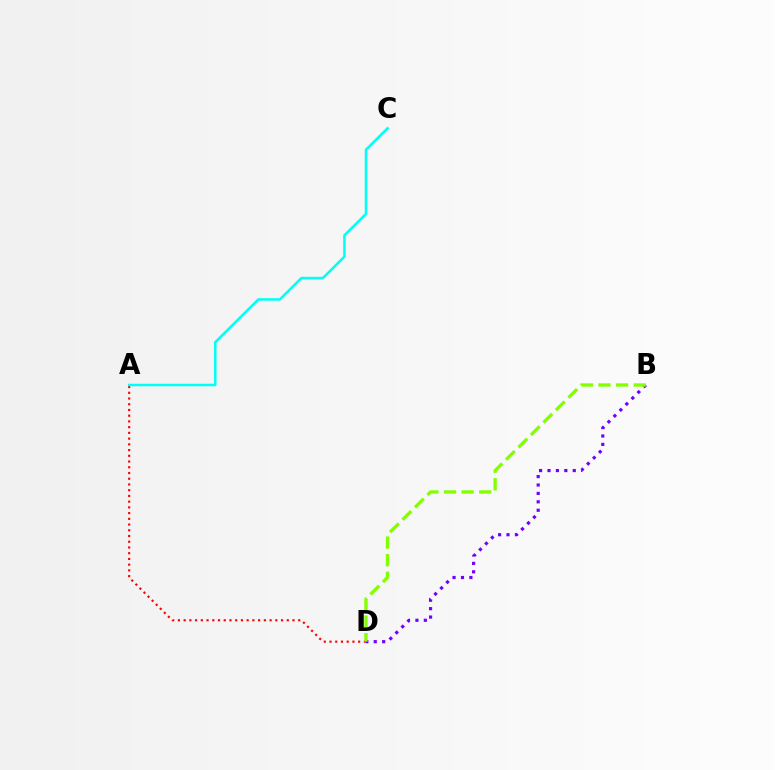{('A', 'D'): [{'color': '#ff0000', 'line_style': 'dotted', 'thickness': 1.56}], ('B', 'D'): [{'color': '#7200ff', 'line_style': 'dotted', 'thickness': 2.29}, {'color': '#84ff00', 'line_style': 'dashed', 'thickness': 2.39}], ('A', 'C'): [{'color': '#00fff6', 'line_style': 'solid', 'thickness': 1.81}]}